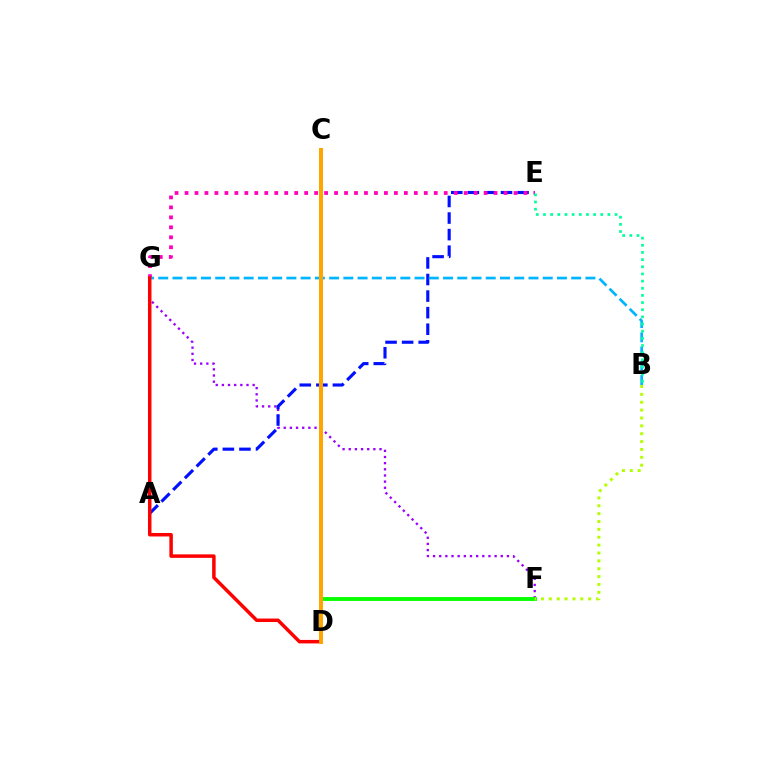{('F', 'G'): [{'color': '#9b00ff', 'line_style': 'dotted', 'thickness': 1.67}], ('A', 'E'): [{'color': '#0010ff', 'line_style': 'dashed', 'thickness': 2.25}], ('D', 'F'): [{'color': '#08ff00', 'line_style': 'solid', 'thickness': 2.8}], ('E', 'G'): [{'color': '#ff00bd', 'line_style': 'dotted', 'thickness': 2.71}], ('B', 'G'): [{'color': '#00b5ff', 'line_style': 'dashed', 'thickness': 1.93}], ('B', 'F'): [{'color': '#b3ff00', 'line_style': 'dotted', 'thickness': 2.14}], ('D', 'G'): [{'color': '#ff0000', 'line_style': 'solid', 'thickness': 2.51}], ('C', 'D'): [{'color': '#ffa500', 'line_style': 'solid', 'thickness': 2.89}], ('B', 'E'): [{'color': '#00ff9d', 'line_style': 'dotted', 'thickness': 1.94}]}